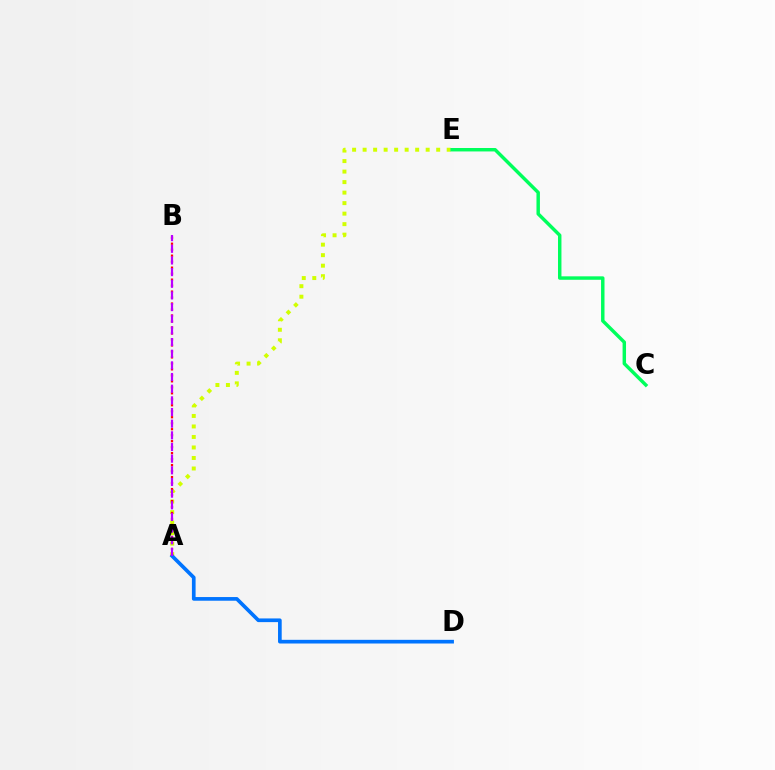{('A', 'E'): [{'color': '#d1ff00', 'line_style': 'dotted', 'thickness': 2.86}], ('A', 'D'): [{'color': '#0074ff', 'line_style': 'solid', 'thickness': 2.65}], ('A', 'B'): [{'color': '#ff0000', 'line_style': 'dotted', 'thickness': 1.63}, {'color': '#b900ff', 'line_style': 'dashed', 'thickness': 1.58}], ('C', 'E'): [{'color': '#00ff5c', 'line_style': 'solid', 'thickness': 2.48}]}